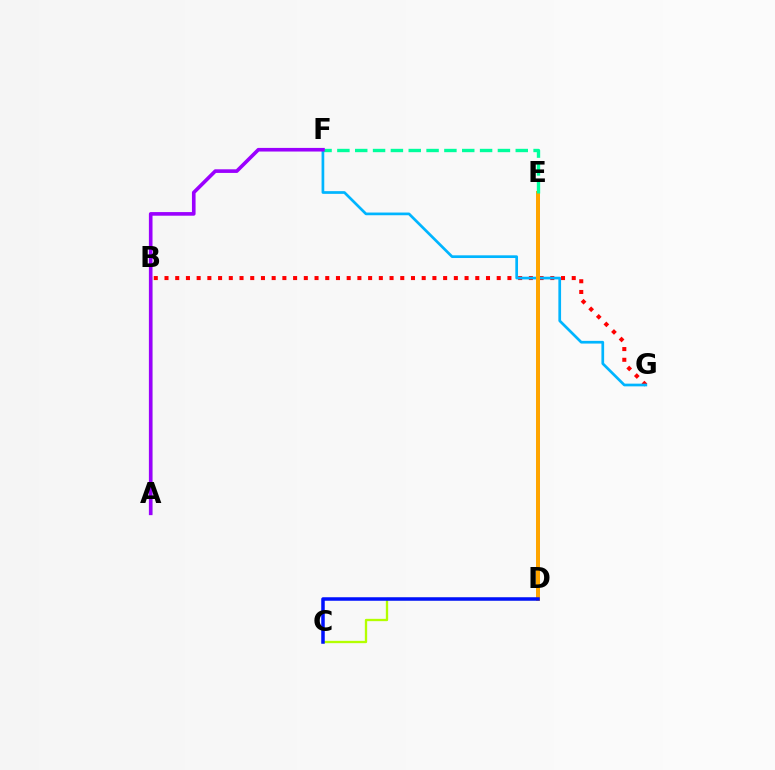{('D', 'E'): [{'color': '#ff00bd', 'line_style': 'solid', 'thickness': 1.98}, {'color': '#ffa500', 'line_style': 'solid', 'thickness': 2.87}], ('C', 'D'): [{'color': '#b3ff00', 'line_style': 'solid', 'thickness': 1.67}, {'color': '#0010ff', 'line_style': 'solid', 'thickness': 2.52}], ('B', 'G'): [{'color': '#ff0000', 'line_style': 'dotted', 'thickness': 2.91}], ('A', 'B'): [{'color': '#08ff00', 'line_style': 'solid', 'thickness': 1.63}], ('F', 'G'): [{'color': '#00b5ff', 'line_style': 'solid', 'thickness': 1.94}], ('E', 'F'): [{'color': '#00ff9d', 'line_style': 'dashed', 'thickness': 2.42}], ('A', 'F'): [{'color': '#9b00ff', 'line_style': 'solid', 'thickness': 2.61}]}